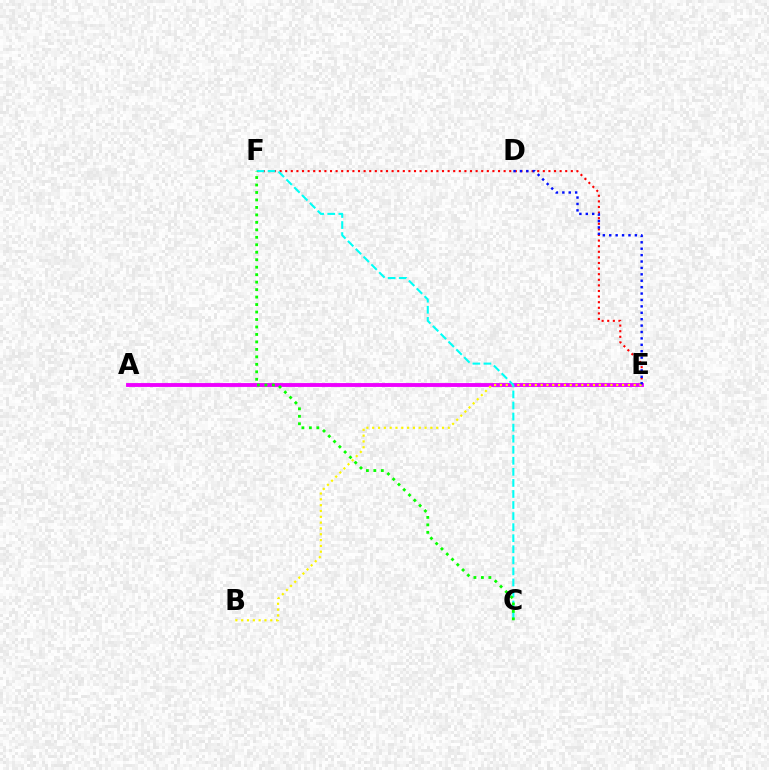{('E', 'F'): [{'color': '#ff0000', 'line_style': 'dotted', 'thickness': 1.52}], ('A', 'E'): [{'color': '#ee00ff', 'line_style': 'solid', 'thickness': 2.78}], ('B', 'E'): [{'color': '#fcf500', 'line_style': 'dotted', 'thickness': 1.58}], ('C', 'F'): [{'color': '#00fff6', 'line_style': 'dashed', 'thickness': 1.5}, {'color': '#08ff00', 'line_style': 'dotted', 'thickness': 2.03}], ('D', 'E'): [{'color': '#0010ff', 'line_style': 'dotted', 'thickness': 1.74}]}